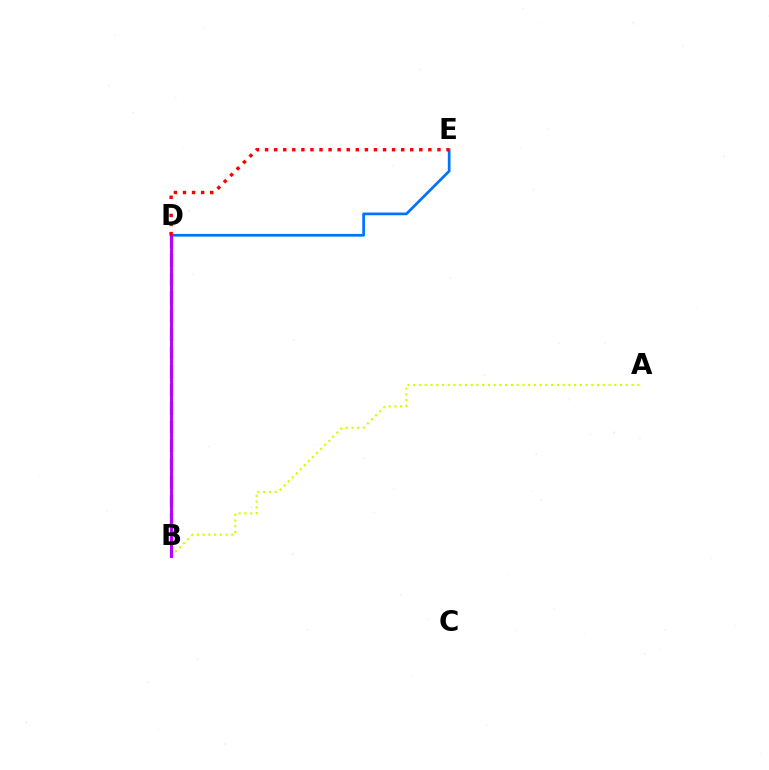{('D', 'E'): [{'color': '#0074ff', 'line_style': 'solid', 'thickness': 1.95}, {'color': '#ff0000', 'line_style': 'dotted', 'thickness': 2.47}], ('B', 'D'): [{'color': '#00ff5c', 'line_style': 'dashed', 'thickness': 2.51}, {'color': '#b900ff', 'line_style': 'solid', 'thickness': 2.12}], ('A', 'B'): [{'color': '#d1ff00', 'line_style': 'dotted', 'thickness': 1.56}]}